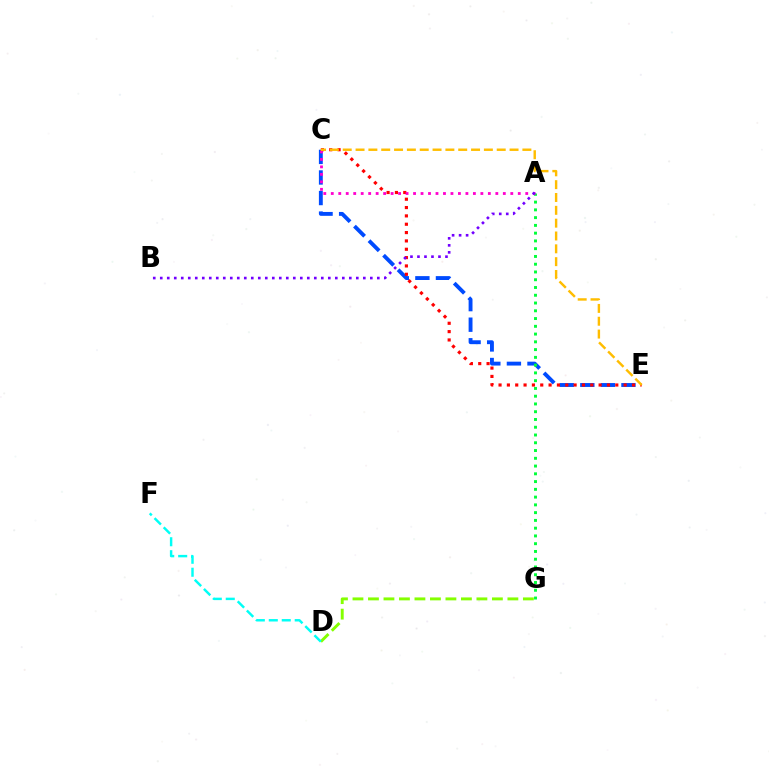{('C', 'E'): [{'color': '#004bff', 'line_style': 'dashed', 'thickness': 2.79}, {'color': '#ff0000', 'line_style': 'dotted', 'thickness': 2.27}, {'color': '#ffbd00', 'line_style': 'dashed', 'thickness': 1.74}], ('A', 'G'): [{'color': '#00ff39', 'line_style': 'dotted', 'thickness': 2.11}], ('A', 'C'): [{'color': '#ff00cf', 'line_style': 'dotted', 'thickness': 2.03}], ('D', 'G'): [{'color': '#84ff00', 'line_style': 'dashed', 'thickness': 2.1}], ('D', 'F'): [{'color': '#00fff6', 'line_style': 'dashed', 'thickness': 1.76}], ('A', 'B'): [{'color': '#7200ff', 'line_style': 'dotted', 'thickness': 1.9}]}